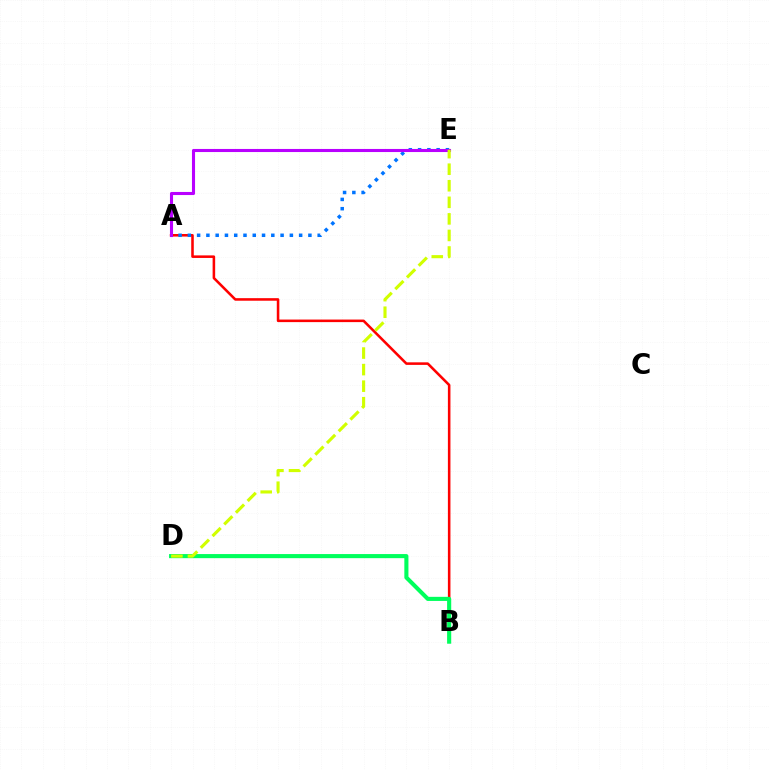{('A', 'B'): [{'color': '#ff0000', 'line_style': 'solid', 'thickness': 1.84}], ('A', 'E'): [{'color': '#0074ff', 'line_style': 'dotted', 'thickness': 2.52}, {'color': '#b900ff', 'line_style': 'solid', 'thickness': 2.22}], ('B', 'D'): [{'color': '#00ff5c', 'line_style': 'solid', 'thickness': 2.95}], ('D', 'E'): [{'color': '#d1ff00', 'line_style': 'dashed', 'thickness': 2.25}]}